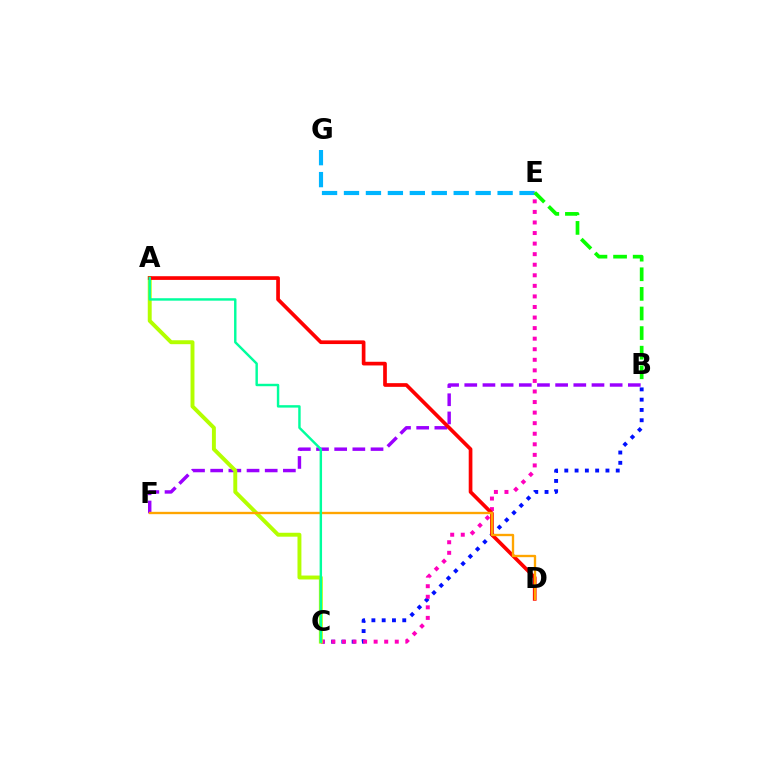{('B', 'F'): [{'color': '#9b00ff', 'line_style': 'dashed', 'thickness': 2.47}], ('B', 'C'): [{'color': '#0010ff', 'line_style': 'dotted', 'thickness': 2.79}], ('E', 'G'): [{'color': '#00b5ff', 'line_style': 'dashed', 'thickness': 2.98}], ('C', 'E'): [{'color': '#ff00bd', 'line_style': 'dotted', 'thickness': 2.87}], ('A', 'C'): [{'color': '#b3ff00', 'line_style': 'solid', 'thickness': 2.82}, {'color': '#00ff9d', 'line_style': 'solid', 'thickness': 1.75}], ('A', 'D'): [{'color': '#ff0000', 'line_style': 'solid', 'thickness': 2.65}], ('B', 'E'): [{'color': '#08ff00', 'line_style': 'dashed', 'thickness': 2.66}], ('D', 'F'): [{'color': '#ffa500', 'line_style': 'solid', 'thickness': 1.69}]}